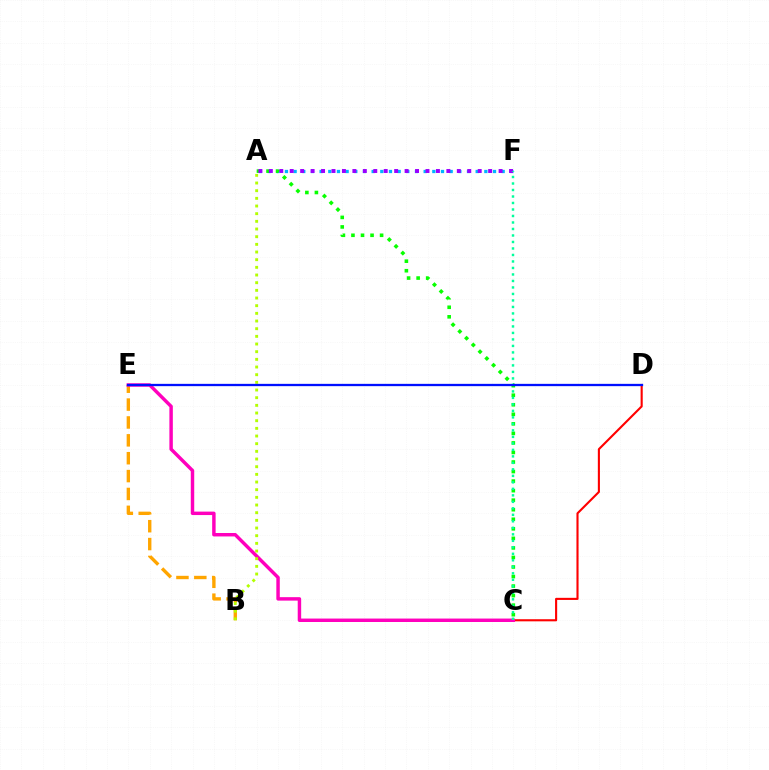{('A', 'F'): [{'color': '#00b5ff', 'line_style': 'dotted', 'thickness': 2.36}, {'color': '#9b00ff', 'line_style': 'dotted', 'thickness': 2.84}], ('A', 'C'): [{'color': '#08ff00', 'line_style': 'dotted', 'thickness': 2.59}], ('C', 'D'): [{'color': '#ff0000', 'line_style': 'solid', 'thickness': 1.52}], ('B', 'E'): [{'color': '#ffa500', 'line_style': 'dashed', 'thickness': 2.43}], ('C', 'E'): [{'color': '#ff00bd', 'line_style': 'solid', 'thickness': 2.48}], ('C', 'F'): [{'color': '#00ff9d', 'line_style': 'dotted', 'thickness': 1.77}], ('A', 'B'): [{'color': '#b3ff00', 'line_style': 'dotted', 'thickness': 2.08}], ('D', 'E'): [{'color': '#0010ff', 'line_style': 'solid', 'thickness': 1.65}]}